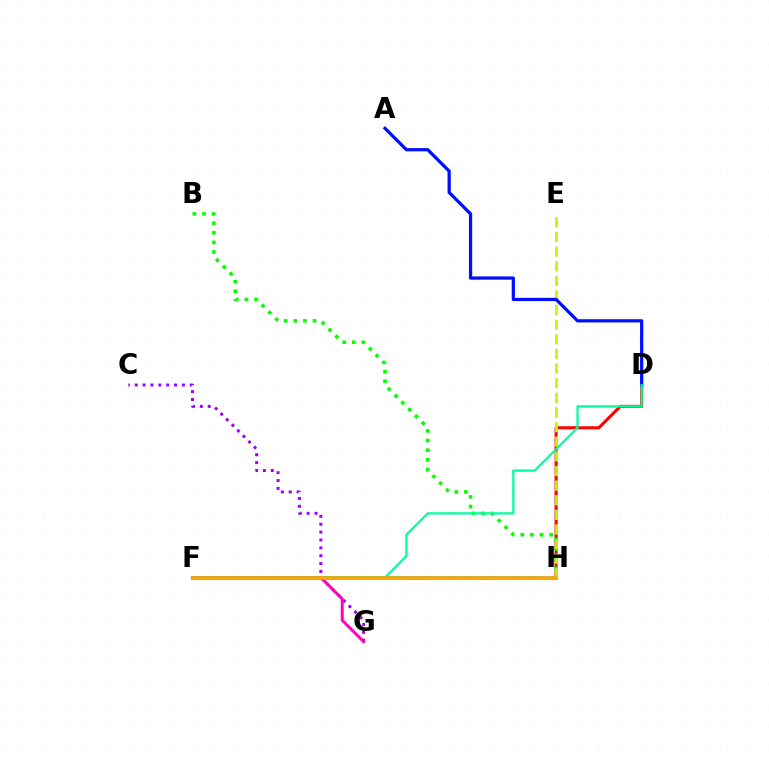{('D', 'H'): [{'color': '#ff0000', 'line_style': 'solid', 'thickness': 2.21}], ('F', 'H'): [{'color': '#00b5ff', 'line_style': 'solid', 'thickness': 2.53}, {'color': '#ffa500', 'line_style': 'solid', 'thickness': 2.57}], ('C', 'G'): [{'color': '#9b00ff', 'line_style': 'dotted', 'thickness': 2.14}], ('B', 'H'): [{'color': '#08ff00', 'line_style': 'dotted', 'thickness': 2.61}], ('E', 'H'): [{'color': '#b3ff00', 'line_style': 'dashed', 'thickness': 1.99}], ('A', 'D'): [{'color': '#0010ff', 'line_style': 'solid', 'thickness': 2.34}], ('F', 'G'): [{'color': '#ff00bd', 'line_style': 'solid', 'thickness': 2.13}], ('D', 'F'): [{'color': '#00ff9d', 'line_style': 'solid', 'thickness': 1.61}]}